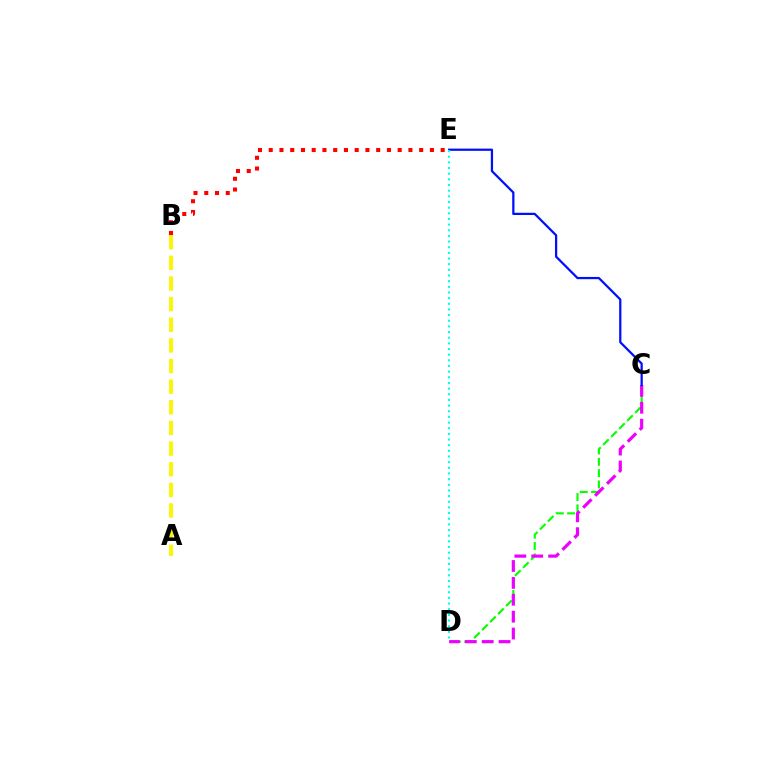{('C', 'D'): [{'color': '#08ff00', 'line_style': 'dashed', 'thickness': 1.54}, {'color': '#ee00ff', 'line_style': 'dashed', 'thickness': 2.29}], ('A', 'B'): [{'color': '#fcf500', 'line_style': 'dashed', 'thickness': 2.8}], ('B', 'E'): [{'color': '#ff0000', 'line_style': 'dotted', 'thickness': 2.92}], ('C', 'E'): [{'color': '#0010ff', 'line_style': 'solid', 'thickness': 1.62}], ('D', 'E'): [{'color': '#00fff6', 'line_style': 'dotted', 'thickness': 1.54}]}